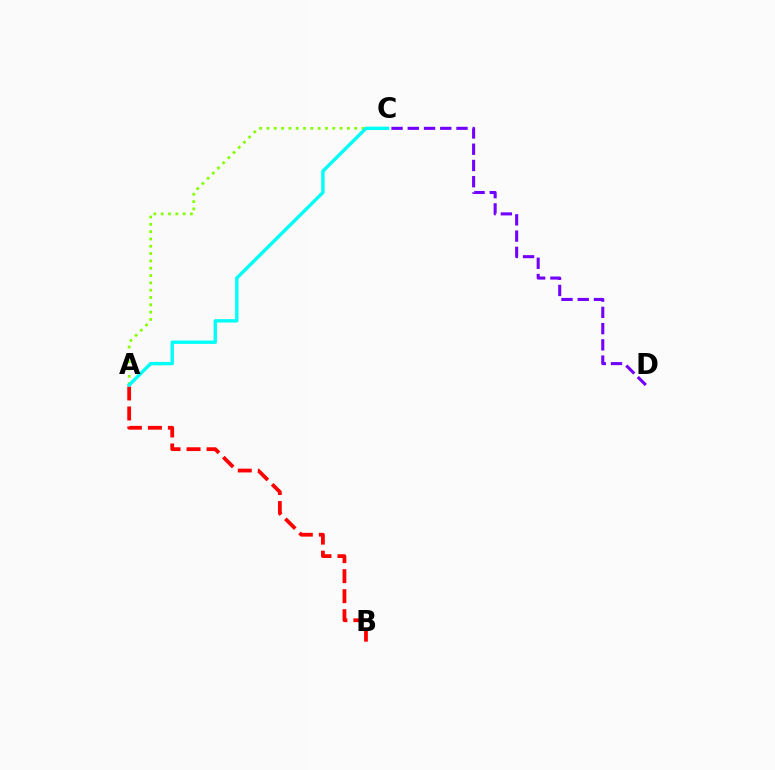{('C', 'D'): [{'color': '#7200ff', 'line_style': 'dashed', 'thickness': 2.21}], ('A', 'C'): [{'color': '#84ff00', 'line_style': 'dotted', 'thickness': 1.99}, {'color': '#00fff6', 'line_style': 'solid', 'thickness': 2.43}], ('A', 'B'): [{'color': '#ff0000', 'line_style': 'dashed', 'thickness': 2.72}]}